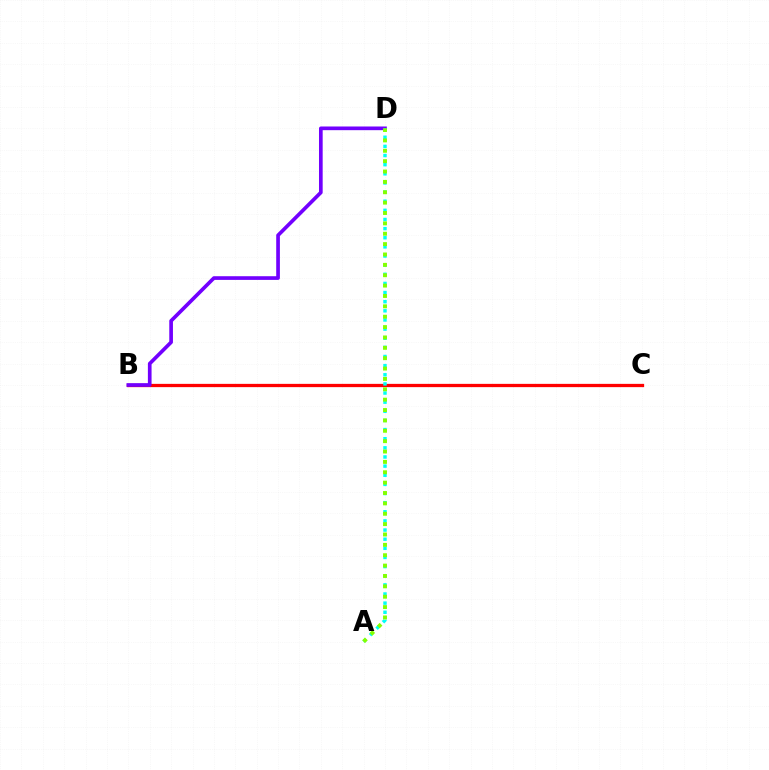{('B', 'C'): [{'color': '#ff0000', 'line_style': 'solid', 'thickness': 2.36}], ('B', 'D'): [{'color': '#7200ff', 'line_style': 'solid', 'thickness': 2.65}], ('A', 'D'): [{'color': '#00fff6', 'line_style': 'dotted', 'thickness': 2.48}, {'color': '#84ff00', 'line_style': 'dotted', 'thickness': 2.82}]}